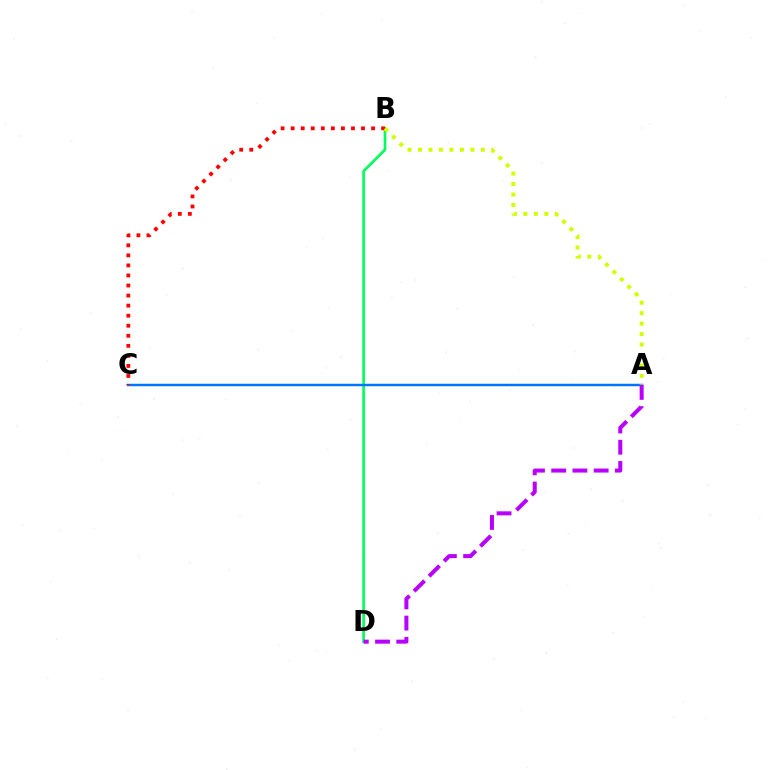{('B', 'D'): [{'color': '#00ff5c', 'line_style': 'solid', 'thickness': 1.93}], ('A', 'C'): [{'color': '#0074ff', 'line_style': 'solid', 'thickness': 1.77}], ('B', 'C'): [{'color': '#ff0000', 'line_style': 'dotted', 'thickness': 2.73}], ('A', 'D'): [{'color': '#b900ff', 'line_style': 'dashed', 'thickness': 2.88}], ('A', 'B'): [{'color': '#d1ff00', 'line_style': 'dotted', 'thickness': 2.84}]}